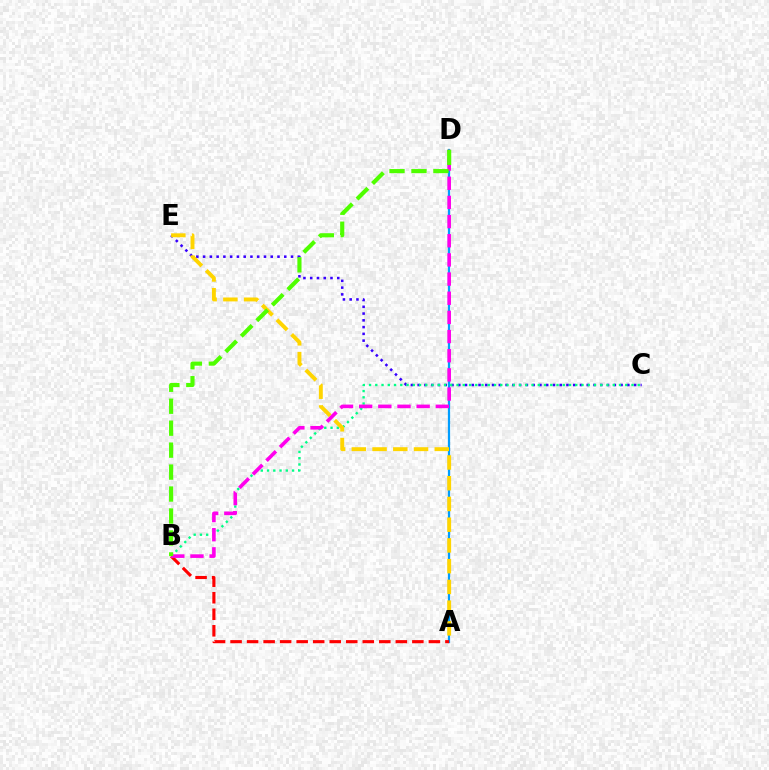{('A', 'D'): [{'color': '#009eff', 'line_style': 'solid', 'thickness': 1.62}], ('C', 'E'): [{'color': '#3700ff', 'line_style': 'dotted', 'thickness': 1.84}], ('B', 'C'): [{'color': '#00ff86', 'line_style': 'dotted', 'thickness': 1.7}], ('A', 'B'): [{'color': '#ff0000', 'line_style': 'dashed', 'thickness': 2.25}], ('A', 'E'): [{'color': '#ffd500', 'line_style': 'dashed', 'thickness': 2.82}], ('B', 'D'): [{'color': '#ff00ed', 'line_style': 'dashed', 'thickness': 2.6}, {'color': '#4fff00', 'line_style': 'dashed', 'thickness': 2.98}]}